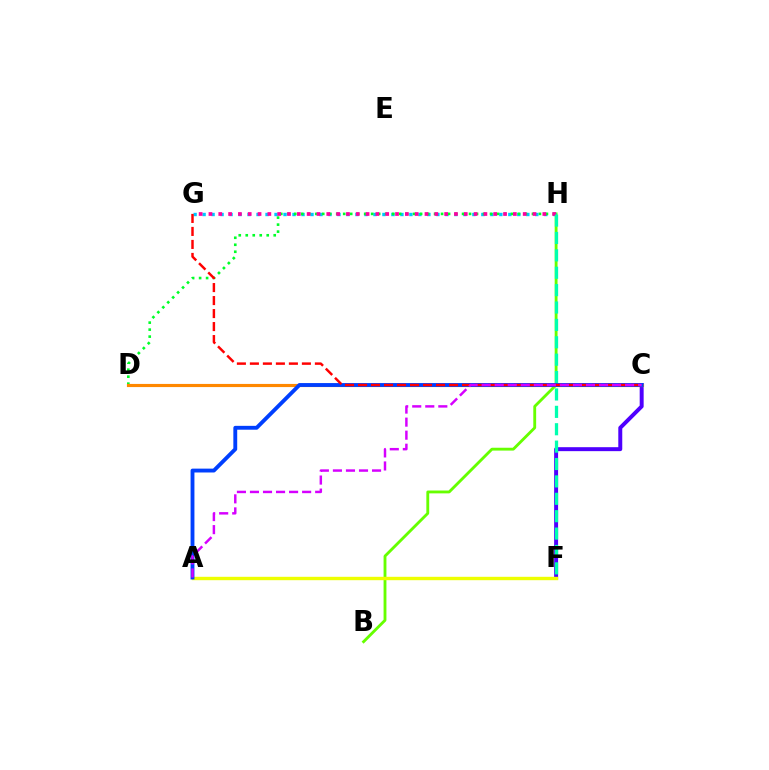{('C', 'F'): [{'color': '#4f00ff', 'line_style': 'solid', 'thickness': 2.85}], ('B', 'H'): [{'color': '#66ff00', 'line_style': 'solid', 'thickness': 2.05}], ('G', 'H'): [{'color': '#00c7ff', 'line_style': 'dotted', 'thickness': 2.44}, {'color': '#ff00a0', 'line_style': 'dotted', 'thickness': 2.67}], ('D', 'H'): [{'color': '#00ff27', 'line_style': 'dotted', 'thickness': 1.9}], ('F', 'H'): [{'color': '#00ffaf', 'line_style': 'dashed', 'thickness': 2.36}], ('A', 'F'): [{'color': '#eeff00', 'line_style': 'solid', 'thickness': 2.44}], ('C', 'D'): [{'color': '#ff8800', 'line_style': 'solid', 'thickness': 2.26}], ('A', 'C'): [{'color': '#003fff', 'line_style': 'solid', 'thickness': 2.78}, {'color': '#d600ff', 'line_style': 'dashed', 'thickness': 1.77}], ('C', 'G'): [{'color': '#ff0000', 'line_style': 'dashed', 'thickness': 1.77}]}